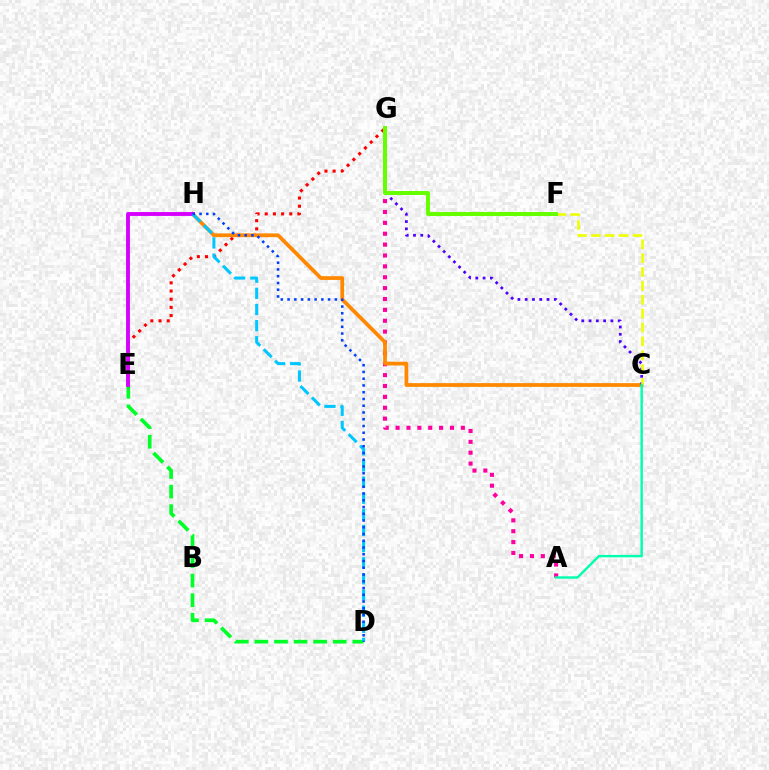{('A', 'G'): [{'color': '#ff00a0', 'line_style': 'dotted', 'thickness': 2.95}], ('E', 'G'): [{'color': '#ff0000', 'line_style': 'dotted', 'thickness': 2.22}], ('C', 'H'): [{'color': '#ff8800', 'line_style': 'solid', 'thickness': 2.71}], ('C', 'G'): [{'color': '#4f00ff', 'line_style': 'dotted', 'thickness': 1.98}], ('C', 'F'): [{'color': '#eeff00', 'line_style': 'dashed', 'thickness': 1.88}], ('D', 'E'): [{'color': '#00ff27', 'line_style': 'dashed', 'thickness': 2.66}], ('A', 'C'): [{'color': '#00ffaf', 'line_style': 'solid', 'thickness': 1.73}], ('E', 'H'): [{'color': '#d600ff', 'line_style': 'solid', 'thickness': 2.79}], ('F', 'G'): [{'color': '#66ff00', 'line_style': 'solid', 'thickness': 2.88}], ('D', 'H'): [{'color': '#00c7ff', 'line_style': 'dashed', 'thickness': 2.19}, {'color': '#003fff', 'line_style': 'dotted', 'thickness': 1.83}]}